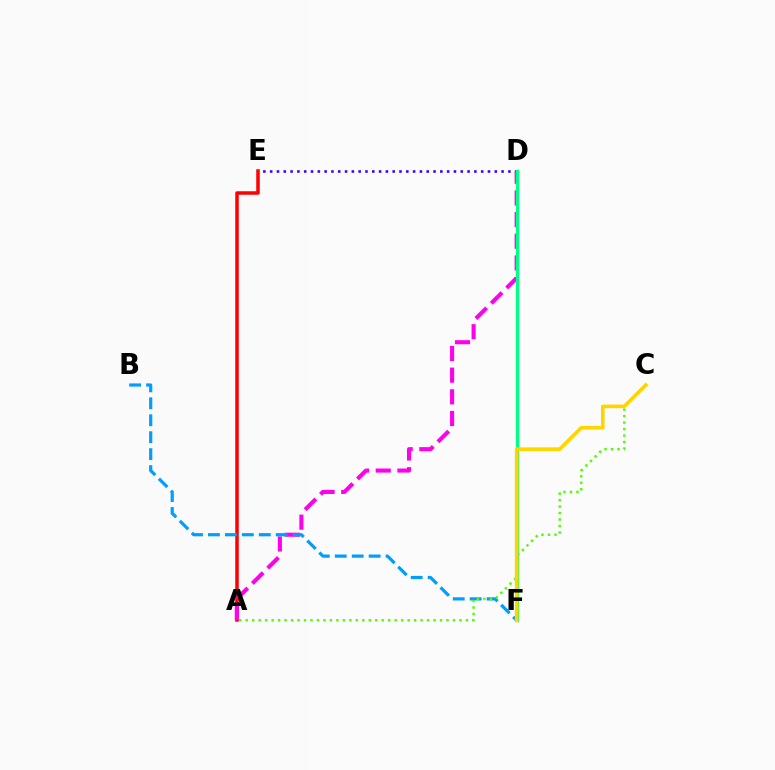{('D', 'E'): [{'color': '#3700ff', 'line_style': 'dotted', 'thickness': 1.85}], ('A', 'E'): [{'color': '#ff0000', 'line_style': 'solid', 'thickness': 2.52}], ('A', 'D'): [{'color': '#ff00ed', 'line_style': 'dashed', 'thickness': 2.94}], ('B', 'F'): [{'color': '#009eff', 'line_style': 'dashed', 'thickness': 2.3}], ('A', 'C'): [{'color': '#4fff00', 'line_style': 'dotted', 'thickness': 1.76}], ('D', 'F'): [{'color': '#00ff86', 'line_style': 'solid', 'thickness': 2.42}], ('C', 'F'): [{'color': '#ffd500', 'line_style': 'solid', 'thickness': 2.6}]}